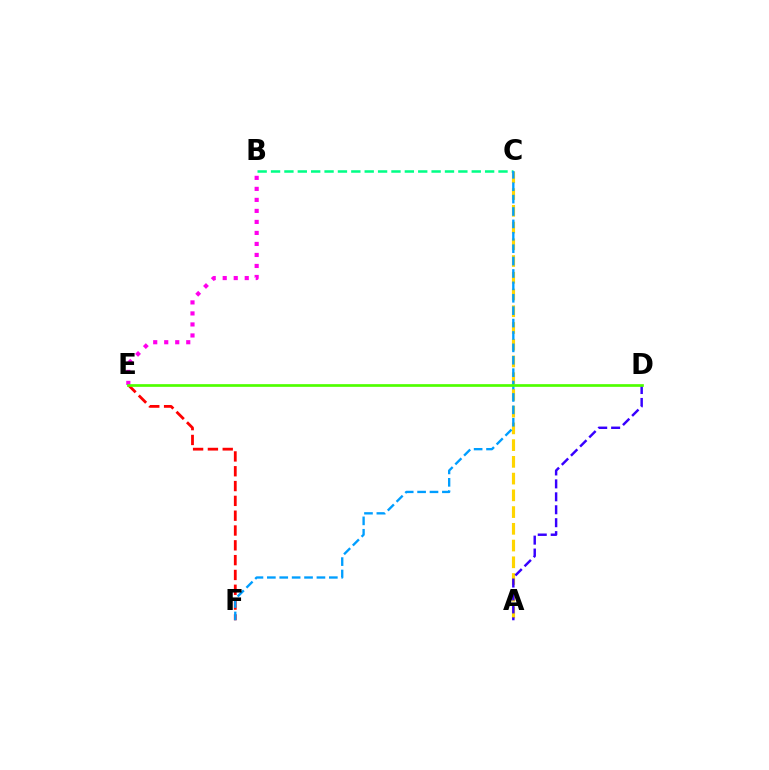{('A', 'C'): [{'color': '#ffd500', 'line_style': 'dashed', 'thickness': 2.27}], ('A', 'D'): [{'color': '#3700ff', 'line_style': 'dashed', 'thickness': 1.76}], ('E', 'F'): [{'color': '#ff0000', 'line_style': 'dashed', 'thickness': 2.01}], ('B', 'C'): [{'color': '#00ff86', 'line_style': 'dashed', 'thickness': 1.82}], ('C', 'F'): [{'color': '#009eff', 'line_style': 'dashed', 'thickness': 1.68}], ('B', 'E'): [{'color': '#ff00ed', 'line_style': 'dotted', 'thickness': 2.99}], ('D', 'E'): [{'color': '#4fff00', 'line_style': 'solid', 'thickness': 1.94}]}